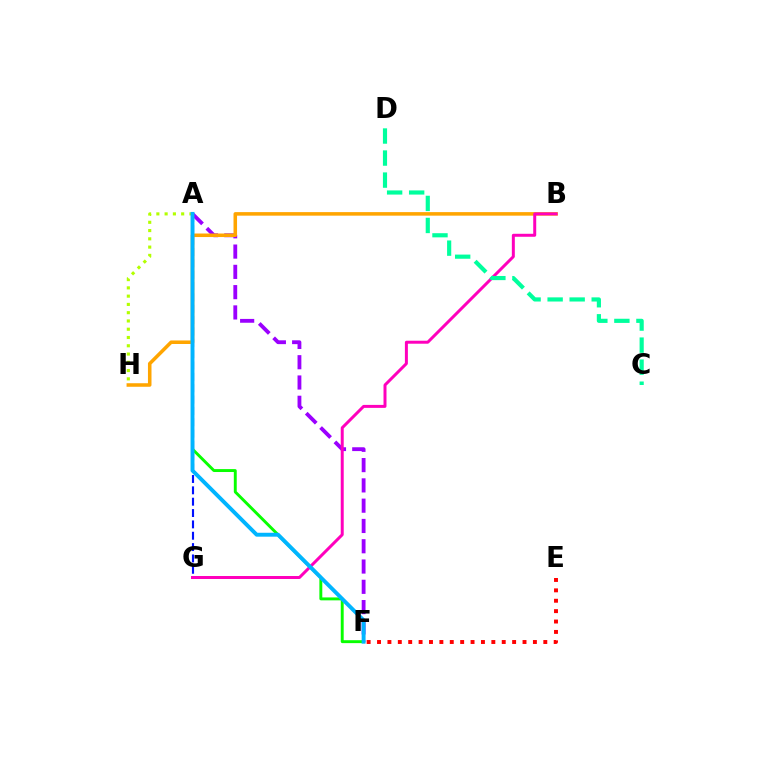{('A', 'G'): [{'color': '#0010ff', 'line_style': 'dashed', 'thickness': 1.54}], ('A', 'F'): [{'color': '#9b00ff', 'line_style': 'dashed', 'thickness': 2.76}, {'color': '#08ff00', 'line_style': 'solid', 'thickness': 2.1}, {'color': '#00b5ff', 'line_style': 'solid', 'thickness': 2.81}], ('A', 'H'): [{'color': '#b3ff00', 'line_style': 'dotted', 'thickness': 2.25}], ('E', 'F'): [{'color': '#ff0000', 'line_style': 'dotted', 'thickness': 2.82}], ('B', 'H'): [{'color': '#ffa500', 'line_style': 'solid', 'thickness': 2.55}], ('B', 'G'): [{'color': '#ff00bd', 'line_style': 'solid', 'thickness': 2.15}], ('C', 'D'): [{'color': '#00ff9d', 'line_style': 'dashed', 'thickness': 2.99}]}